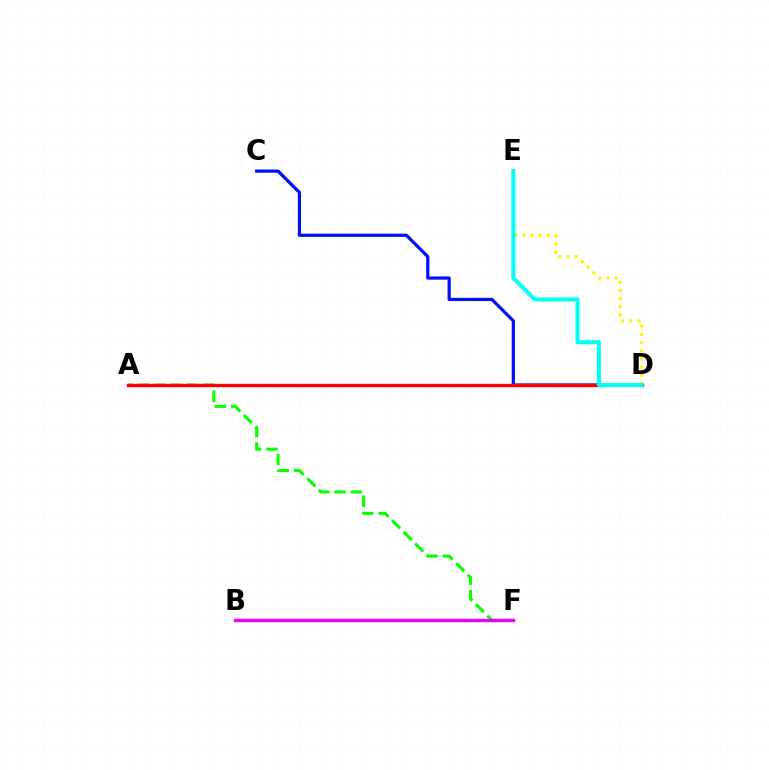{('A', 'F'): [{'color': '#08ff00', 'line_style': 'dashed', 'thickness': 2.23}], ('C', 'D'): [{'color': '#0010ff', 'line_style': 'solid', 'thickness': 2.32}], ('A', 'D'): [{'color': '#ff0000', 'line_style': 'solid', 'thickness': 2.4}], ('B', 'F'): [{'color': '#ee00ff', 'line_style': 'solid', 'thickness': 2.43}], ('D', 'E'): [{'color': '#fcf500', 'line_style': 'dotted', 'thickness': 2.22}, {'color': '#00fff6', 'line_style': 'solid', 'thickness': 2.91}]}